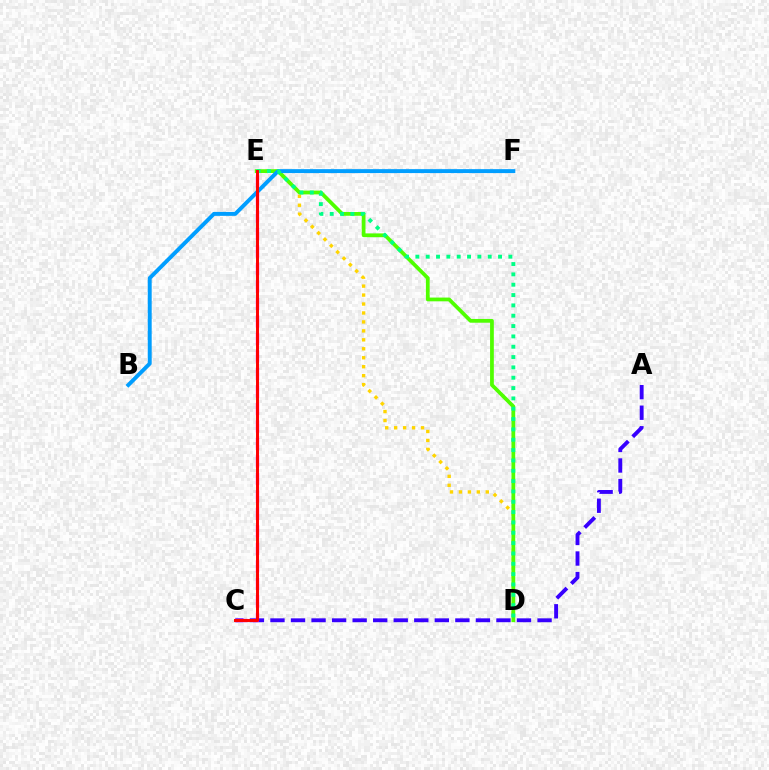{('D', 'E'): [{'color': '#ffd500', 'line_style': 'dotted', 'thickness': 2.43}, {'color': '#4fff00', 'line_style': 'solid', 'thickness': 2.7}, {'color': '#00ff86', 'line_style': 'dotted', 'thickness': 2.81}], ('A', 'C'): [{'color': '#3700ff', 'line_style': 'dashed', 'thickness': 2.79}], ('B', 'F'): [{'color': '#009eff', 'line_style': 'solid', 'thickness': 2.83}], ('C', 'E'): [{'color': '#ff00ed', 'line_style': 'dashed', 'thickness': 2.38}, {'color': '#ff0000', 'line_style': 'solid', 'thickness': 2.13}]}